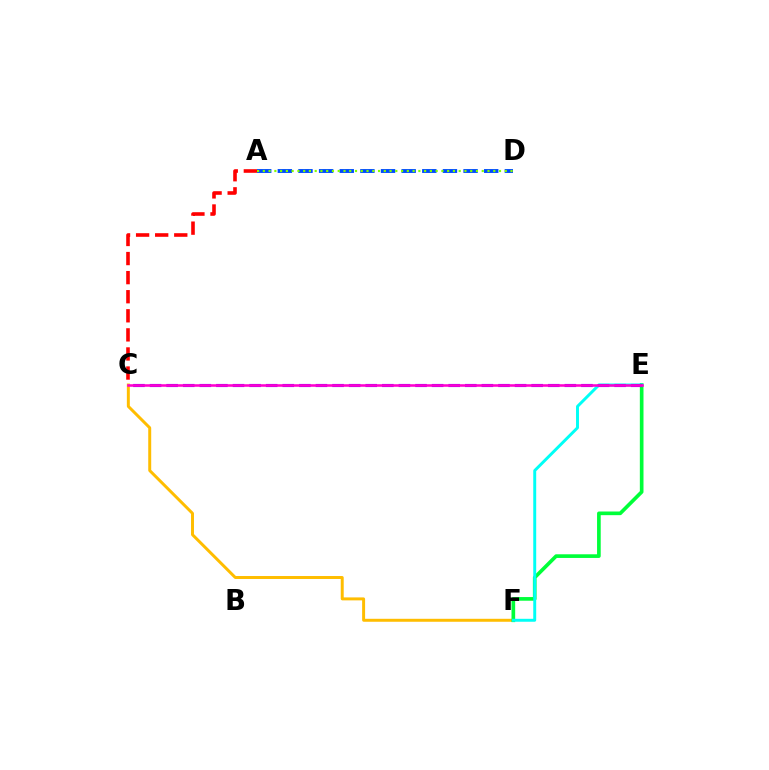{('C', 'F'): [{'color': '#ffbd00', 'line_style': 'solid', 'thickness': 2.14}], ('E', 'F'): [{'color': '#00ff39', 'line_style': 'solid', 'thickness': 2.63}, {'color': '#00fff6', 'line_style': 'solid', 'thickness': 2.12}], ('A', 'D'): [{'color': '#004bff', 'line_style': 'dashed', 'thickness': 2.8}, {'color': '#84ff00', 'line_style': 'dotted', 'thickness': 1.57}], ('A', 'C'): [{'color': '#ff0000', 'line_style': 'dashed', 'thickness': 2.59}], ('C', 'E'): [{'color': '#7200ff', 'line_style': 'dashed', 'thickness': 2.25}, {'color': '#ff00cf', 'line_style': 'solid', 'thickness': 1.84}]}